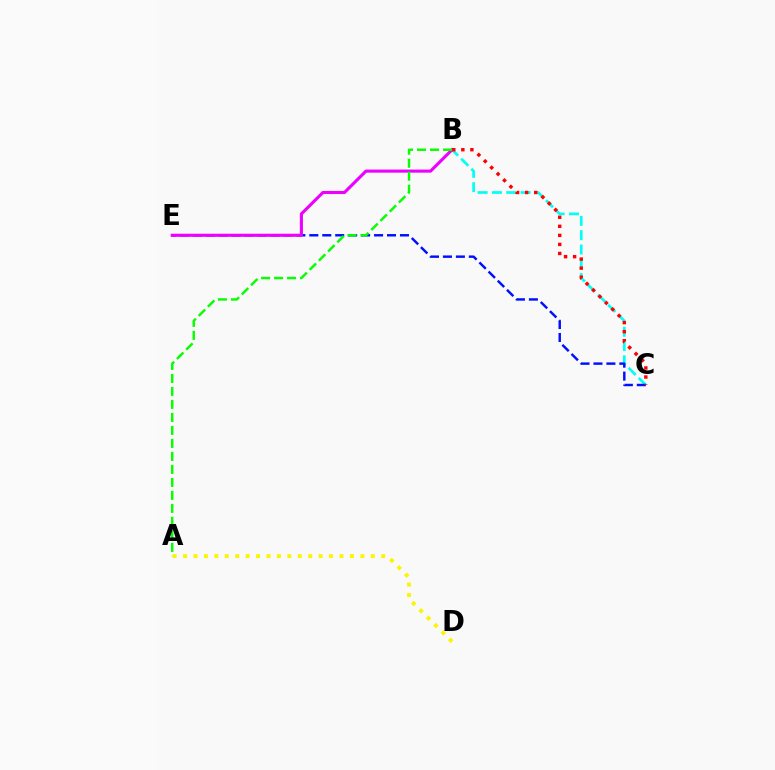{('B', 'C'): [{'color': '#00fff6', 'line_style': 'dashed', 'thickness': 1.94}, {'color': '#ff0000', 'line_style': 'dotted', 'thickness': 2.46}], ('C', 'E'): [{'color': '#0010ff', 'line_style': 'dashed', 'thickness': 1.76}], ('B', 'E'): [{'color': '#ee00ff', 'line_style': 'solid', 'thickness': 2.23}], ('A', 'D'): [{'color': '#fcf500', 'line_style': 'dotted', 'thickness': 2.83}], ('A', 'B'): [{'color': '#08ff00', 'line_style': 'dashed', 'thickness': 1.77}]}